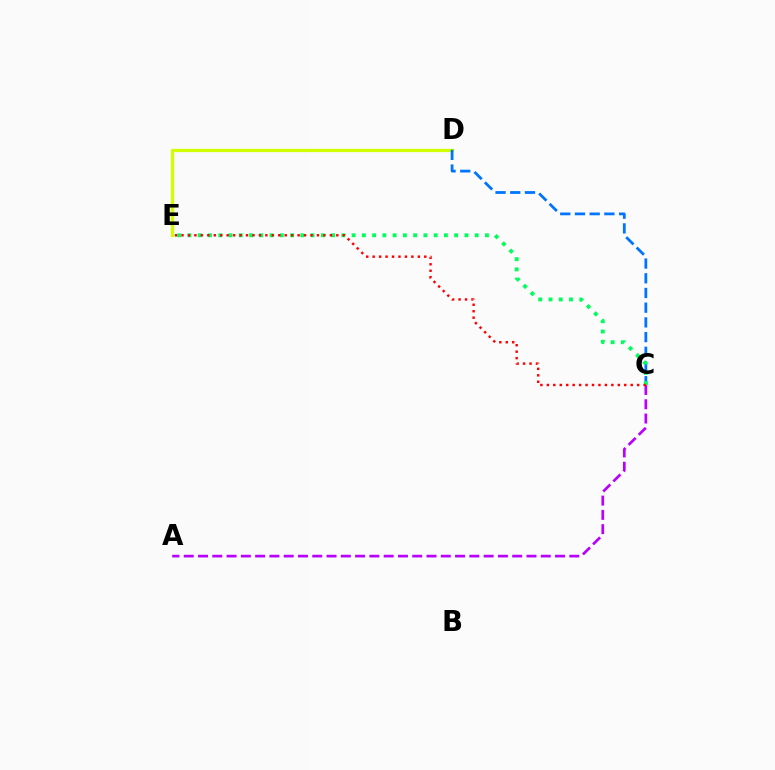{('D', 'E'): [{'color': '#d1ff00', 'line_style': 'solid', 'thickness': 2.36}], ('C', 'D'): [{'color': '#0074ff', 'line_style': 'dashed', 'thickness': 2.0}], ('A', 'C'): [{'color': '#b900ff', 'line_style': 'dashed', 'thickness': 1.94}], ('C', 'E'): [{'color': '#00ff5c', 'line_style': 'dotted', 'thickness': 2.79}, {'color': '#ff0000', 'line_style': 'dotted', 'thickness': 1.75}]}